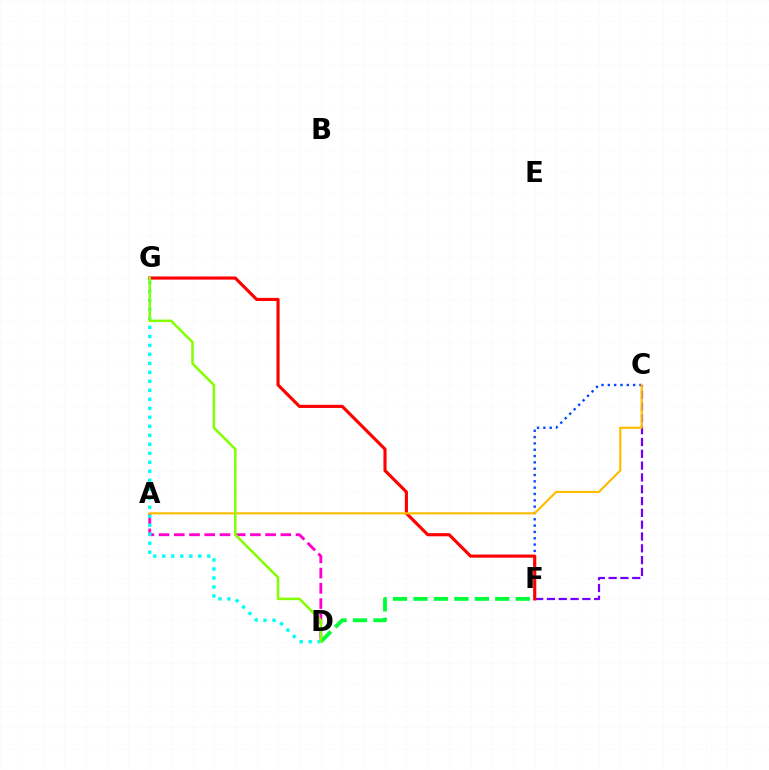{('A', 'D'): [{'color': '#ff00cf', 'line_style': 'dashed', 'thickness': 2.07}], ('C', 'F'): [{'color': '#7200ff', 'line_style': 'dashed', 'thickness': 1.6}, {'color': '#004bff', 'line_style': 'dotted', 'thickness': 1.72}], ('D', 'F'): [{'color': '#00ff39', 'line_style': 'dashed', 'thickness': 2.78}], ('D', 'G'): [{'color': '#00fff6', 'line_style': 'dotted', 'thickness': 2.44}, {'color': '#84ff00', 'line_style': 'solid', 'thickness': 1.82}], ('F', 'G'): [{'color': '#ff0000', 'line_style': 'solid', 'thickness': 2.26}], ('A', 'C'): [{'color': '#ffbd00', 'line_style': 'solid', 'thickness': 1.55}]}